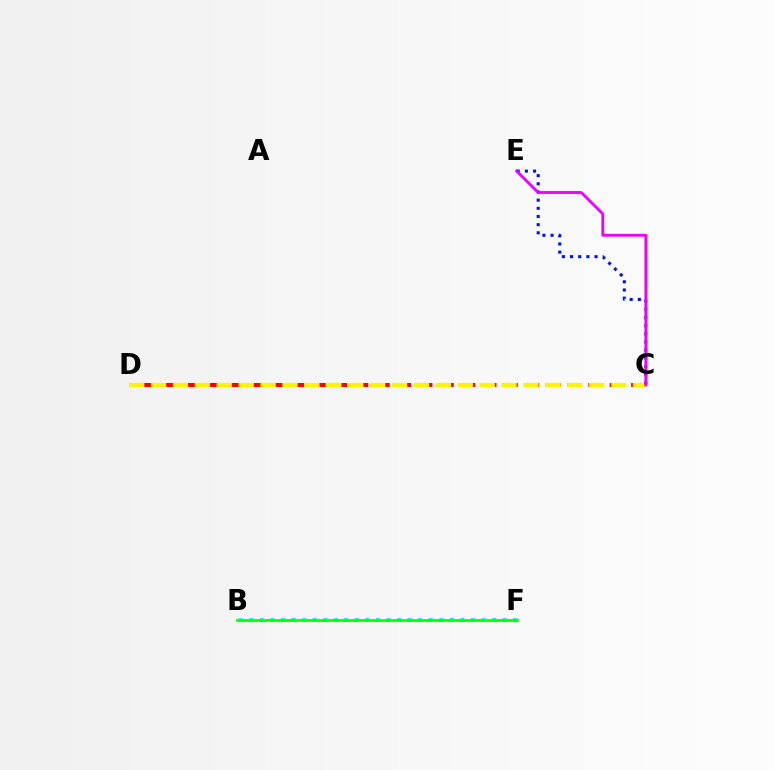{('B', 'F'): [{'color': '#00fff6', 'line_style': 'dotted', 'thickness': 2.87}, {'color': '#08ff00', 'line_style': 'solid', 'thickness': 1.95}], ('C', 'D'): [{'color': '#ff0000', 'line_style': 'dashed', 'thickness': 2.9}, {'color': '#fcf500', 'line_style': 'dashed', 'thickness': 2.98}], ('C', 'E'): [{'color': '#0010ff', 'line_style': 'dotted', 'thickness': 2.22}, {'color': '#ee00ff', 'line_style': 'solid', 'thickness': 2.03}]}